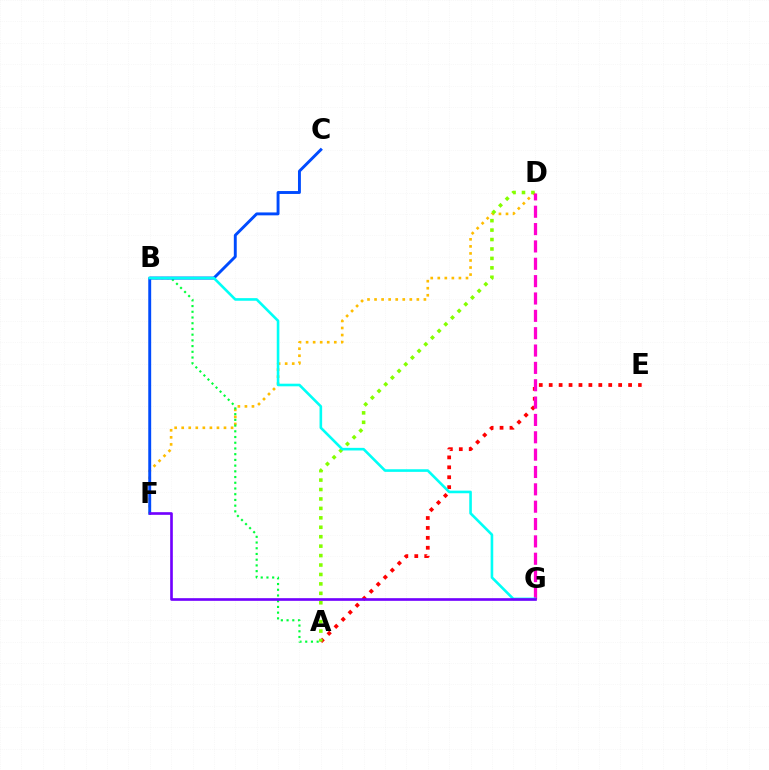{('D', 'F'): [{'color': '#ffbd00', 'line_style': 'dotted', 'thickness': 1.92}], ('A', 'E'): [{'color': '#ff0000', 'line_style': 'dotted', 'thickness': 2.7}], ('A', 'B'): [{'color': '#00ff39', 'line_style': 'dotted', 'thickness': 1.55}], ('A', 'D'): [{'color': '#84ff00', 'line_style': 'dotted', 'thickness': 2.56}], ('D', 'G'): [{'color': '#ff00cf', 'line_style': 'dashed', 'thickness': 2.36}], ('C', 'F'): [{'color': '#004bff', 'line_style': 'solid', 'thickness': 2.1}], ('B', 'G'): [{'color': '#00fff6', 'line_style': 'solid', 'thickness': 1.88}], ('F', 'G'): [{'color': '#7200ff', 'line_style': 'solid', 'thickness': 1.9}]}